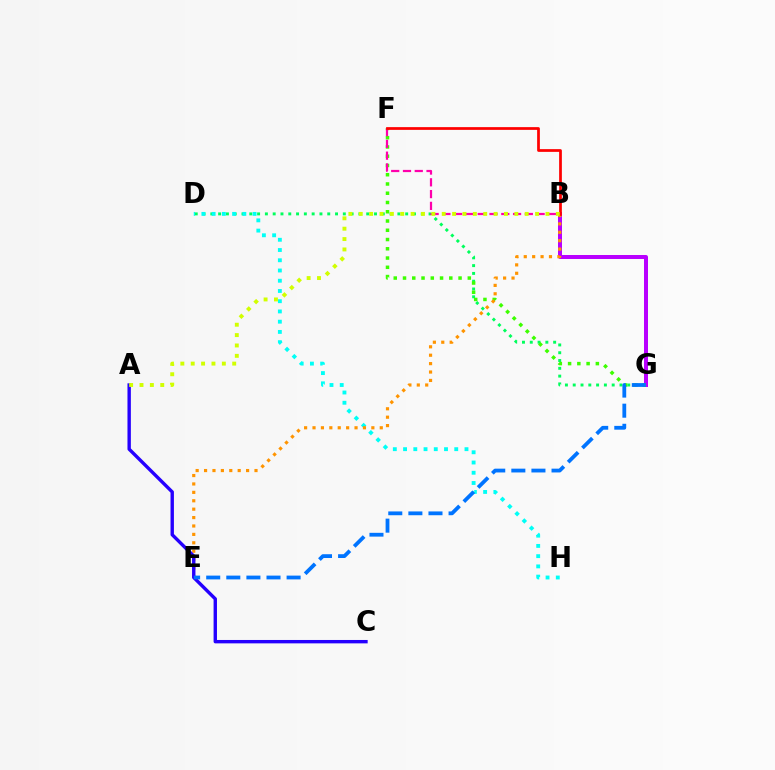{('D', 'G'): [{'color': '#00ff5c', 'line_style': 'dotted', 'thickness': 2.12}], ('B', 'G'): [{'color': '#b900ff', 'line_style': 'solid', 'thickness': 2.88}], ('F', 'G'): [{'color': '#3dff00', 'line_style': 'dotted', 'thickness': 2.52}], ('D', 'H'): [{'color': '#00fff6', 'line_style': 'dotted', 'thickness': 2.78}], ('B', 'E'): [{'color': '#ff9400', 'line_style': 'dotted', 'thickness': 2.28}], ('A', 'C'): [{'color': '#2500ff', 'line_style': 'solid', 'thickness': 2.44}], ('B', 'F'): [{'color': '#ff00ac', 'line_style': 'dashed', 'thickness': 1.6}, {'color': '#ff0000', 'line_style': 'solid', 'thickness': 1.97}], ('E', 'G'): [{'color': '#0074ff', 'line_style': 'dashed', 'thickness': 2.73}], ('A', 'B'): [{'color': '#d1ff00', 'line_style': 'dotted', 'thickness': 2.82}]}